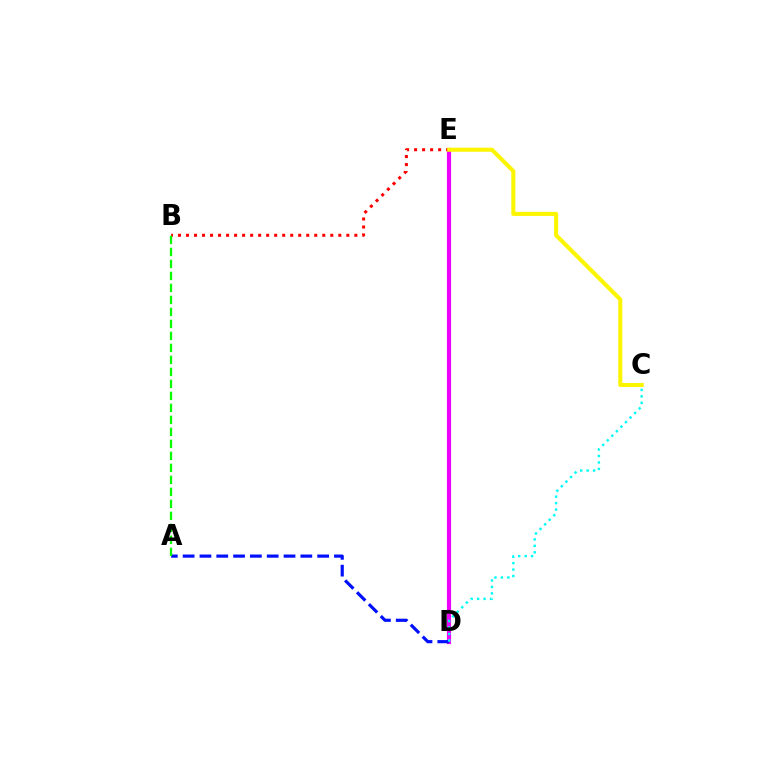{('D', 'E'): [{'color': '#ee00ff', 'line_style': 'solid', 'thickness': 2.98}], ('A', 'D'): [{'color': '#0010ff', 'line_style': 'dashed', 'thickness': 2.28}], ('B', 'E'): [{'color': '#ff0000', 'line_style': 'dotted', 'thickness': 2.18}], ('C', 'D'): [{'color': '#00fff6', 'line_style': 'dotted', 'thickness': 1.75}], ('C', 'E'): [{'color': '#fcf500', 'line_style': 'solid', 'thickness': 2.94}], ('A', 'B'): [{'color': '#08ff00', 'line_style': 'dashed', 'thickness': 1.63}]}